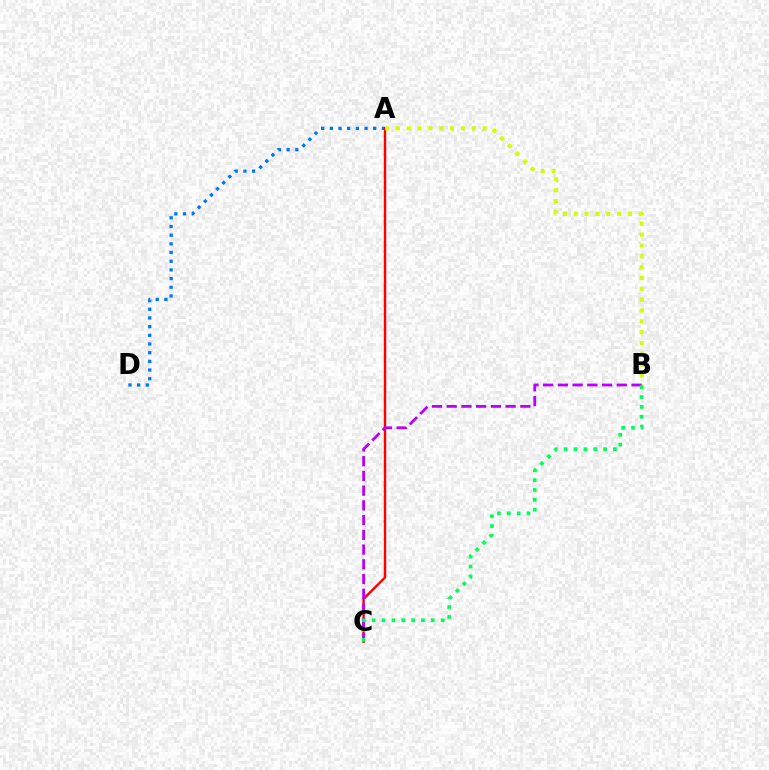{('A', 'D'): [{'color': '#0074ff', 'line_style': 'dotted', 'thickness': 2.36}], ('A', 'C'): [{'color': '#ff0000', 'line_style': 'solid', 'thickness': 1.74}], ('A', 'B'): [{'color': '#d1ff00', 'line_style': 'dotted', 'thickness': 2.94}], ('B', 'C'): [{'color': '#b900ff', 'line_style': 'dashed', 'thickness': 2.0}, {'color': '#00ff5c', 'line_style': 'dotted', 'thickness': 2.68}]}